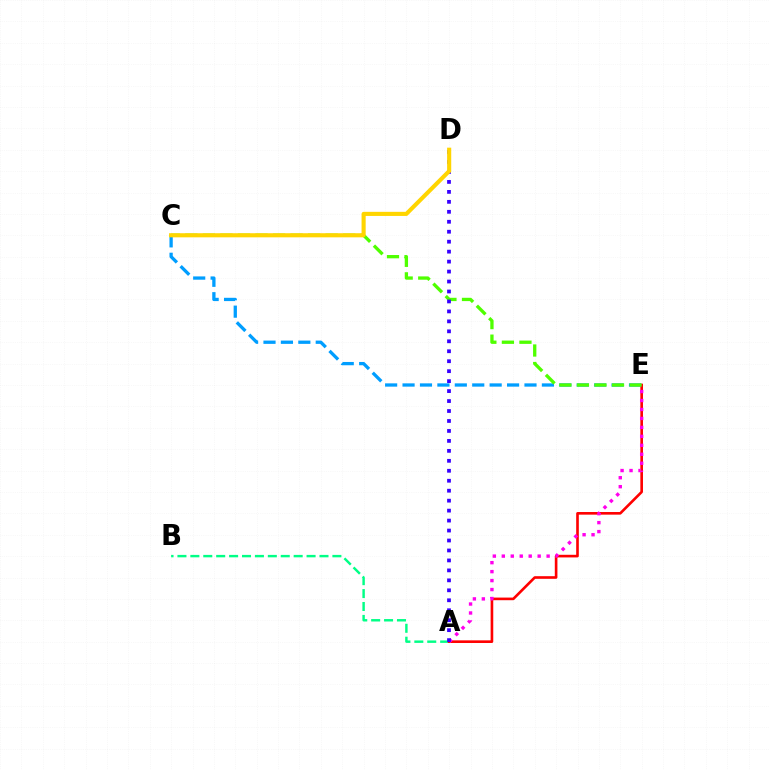{('A', 'B'): [{'color': '#00ff86', 'line_style': 'dashed', 'thickness': 1.75}], ('A', 'E'): [{'color': '#ff0000', 'line_style': 'solid', 'thickness': 1.9}, {'color': '#ff00ed', 'line_style': 'dotted', 'thickness': 2.44}], ('C', 'E'): [{'color': '#009eff', 'line_style': 'dashed', 'thickness': 2.37}, {'color': '#4fff00', 'line_style': 'dashed', 'thickness': 2.38}], ('A', 'D'): [{'color': '#3700ff', 'line_style': 'dotted', 'thickness': 2.71}], ('C', 'D'): [{'color': '#ffd500', 'line_style': 'solid', 'thickness': 2.96}]}